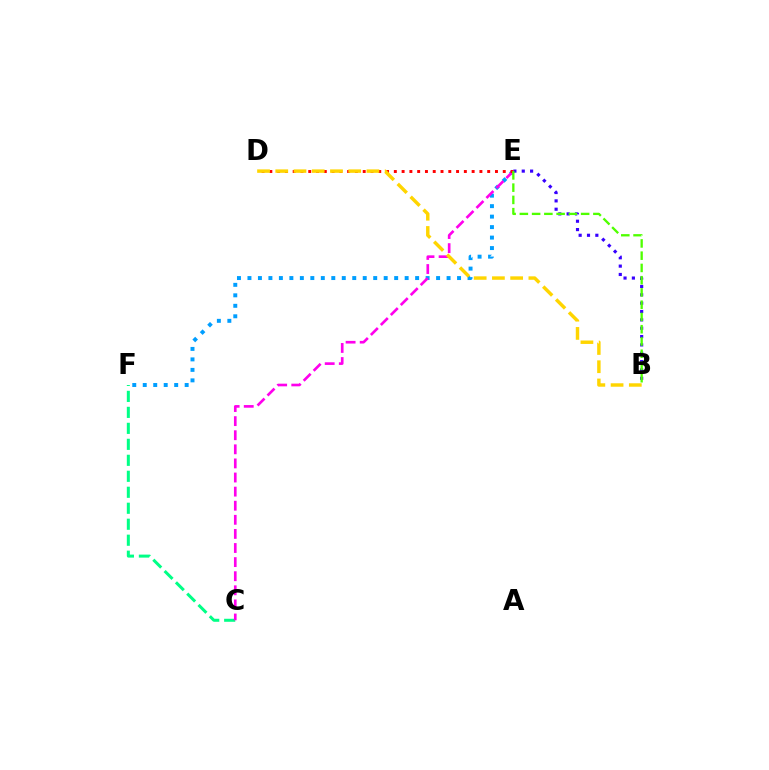{('C', 'F'): [{'color': '#00ff86', 'line_style': 'dashed', 'thickness': 2.17}], ('E', 'F'): [{'color': '#009eff', 'line_style': 'dotted', 'thickness': 2.85}], ('C', 'E'): [{'color': '#ff00ed', 'line_style': 'dashed', 'thickness': 1.92}], ('B', 'E'): [{'color': '#3700ff', 'line_style': 'dotted', 'thickness': 2.27}, {'color': '#4fff00', 'line_style': 'dashed', 'thickness': 1.66}], ('D', 'E'): [{'color': '#ff0000', 'line_style': 'dotted', 'thickness': 2.11}], ('B', 'D'): [{'color': '#ffd500', 'line_style': 'dashed', 'thickness': 2.48}]}